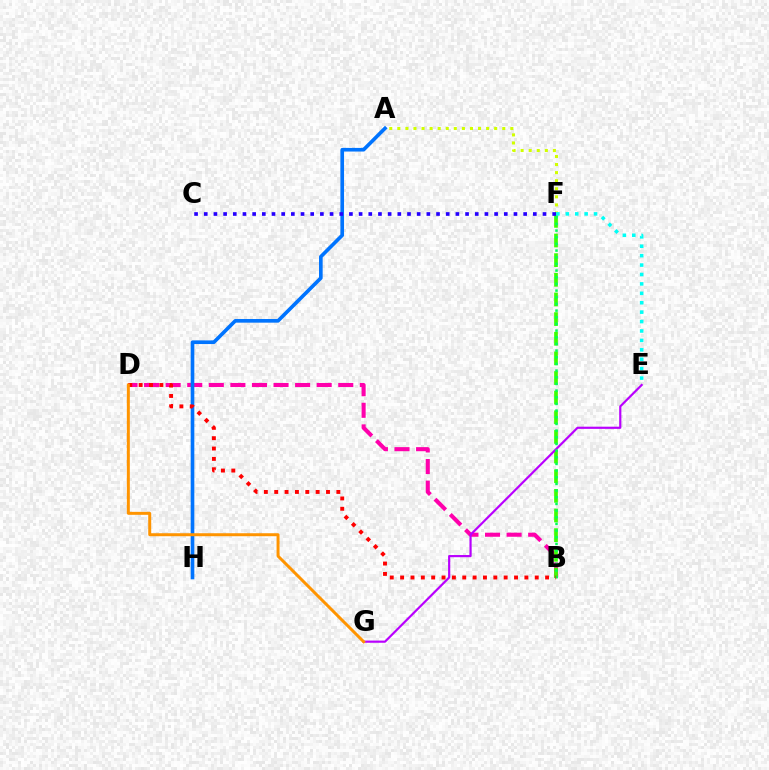{('B', 'D'): [{'color': '#ff00ac', 'line_style': 'dashed', 'thickness': 2.93}, {'color': '#ff0000', 'line_style': 'dotted', 'thickness': 2.81}], ('B', 'F'): [{'color': '#3dff00', 'line_style': 'dashed', 'thickness': 2.67}, {'color': '#00ff5c', 'line_style': 'dotted', 'thickness': 1.81}], ('E', 'G'): [{'color': '#b900ff', 'line_style': 'solid', 'thickness': 1.57}], ('A', 'F'): [{'color': '#d1ff00', 'line_style': 'dotted', 'thickness': 2.19}], ('A', 'H'): [{'color': '#0074ff', 'line_style': 'solid', 'thickness': 2.62}], ('E', 'F'): [{'color': '#00fff6', 'line_style': 'dotted', 'thickness': 2.56}], ('C', 'F'): [{'color': '#2500ff', 'line_style': 'dotted', 'thickness': 2.63}], ('D', 'G'): [{'color': '#ff9400', 'line_style': 'solid', 'thickness': 2.15}]}